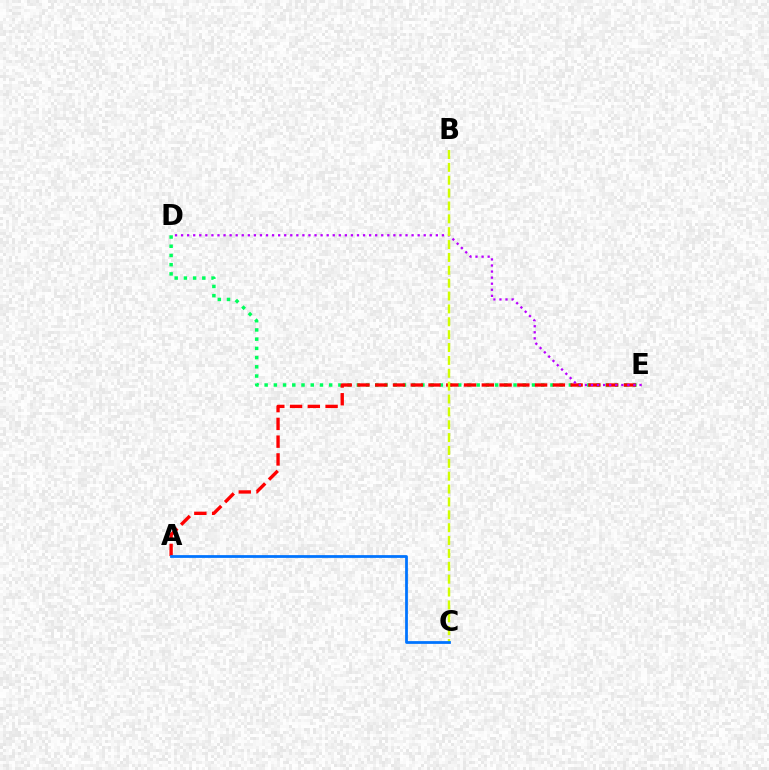{('D', 'E'): [{'color': '#00ff5c', 'line_style': 'dotted', 'thickness': 2.5}, {'color': '#b900ff', 'line_style': 'dotted', 'thickness': 1.65}], ('A', 'E'): [{'color': '#ff0000', 'line_style': 'dashed', 'thickness': 2.41}], ('B', 'C'): [{'color': '#d1ff00', 'line_style': 'dashed', 'thickness': 1.75}], ('A', 'C'): [{'color': '#0074ff', 'line_style': 'solid', 'thickness': 1.99}]}